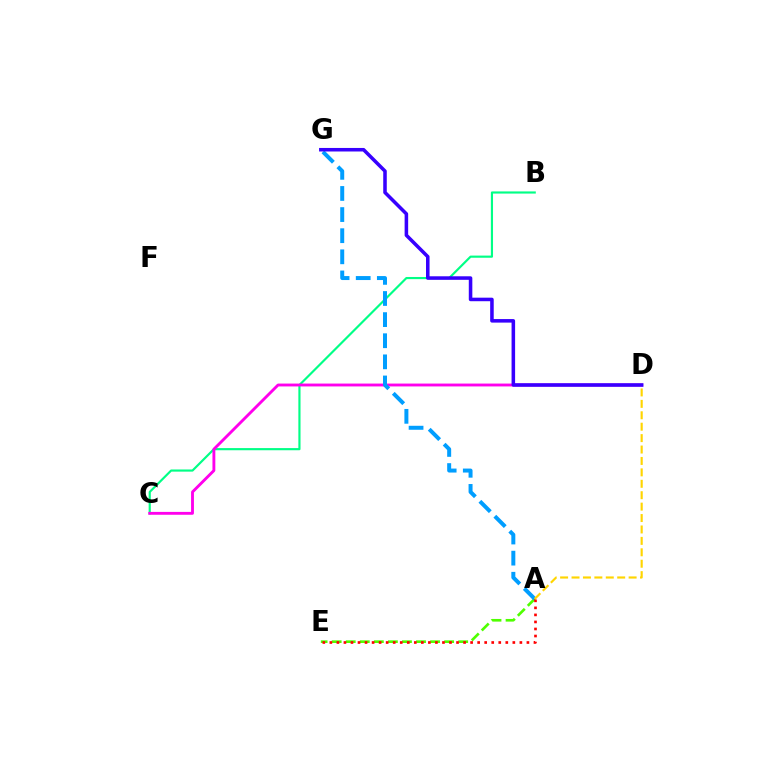{('A', 'E'): [{'color': '#4fff00', 'line_style': 'dashed', 'thickness': 1.91}, {'color': '#ff0000', 'line_style': 'dotted', 'thickness': 1.91}], ('B', 'C'): [{'color': '#00ff86', 'line_style': 'solid', 'thickness': 1.55}], ('C', 'D'): [{'color': '#ff00ed', 'line_style': 'solid', 'thickness': 2.06}], ('A', 'G'): [{'color': '#009eff', 'line_style': 'dashed', 'thickness': 2.87}], ('A', 'D'): [{'color': '#ffd500', 'line_style': 'dashed', 'thickness': 1.55}], ('D', 'G'): [{'color': '#3700ff', 'line_style': 'solid', 'thickness': 2.55}]}